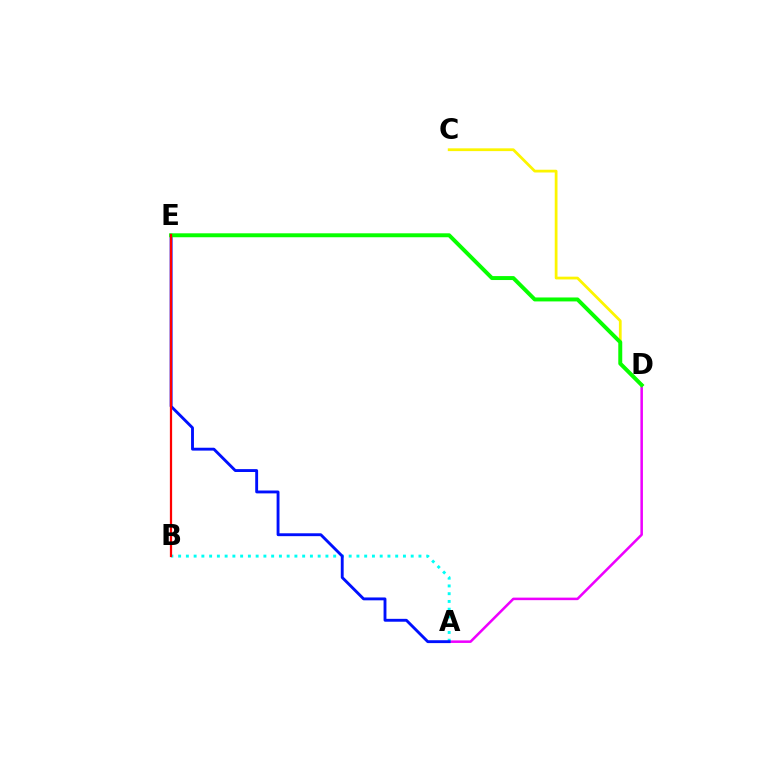{('A', 'D'): [{'color': '#ee00ff', 'line_style': 'solid', 'thickness': 1.83}], ('A', 'B'): [{'color': '#00fff6', 'line_style': 'dotted', 'thickness': 2.11}], ('A', 'E'): [{'color': '#0010ff', 'line_style': 'solid', 'thickness': 2.07}], ('C', 'D'): [{'color': '#fcf500', 'line_style': 'solid', 'thickness': 1.99}], ('D', 'E'): [{'color': '#08ff00', 'line_style': 'solid', 'thickness': 2.84}], ('B', 'E'): [{'color': '#ff0000', 'line_style': 'solid', 'thickness': 1.62}]}